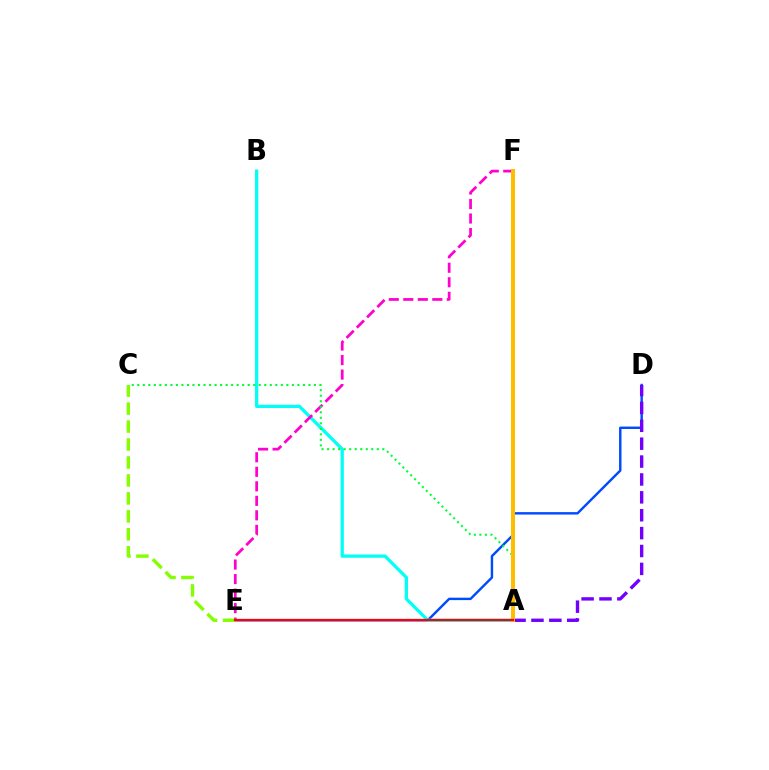{('D', 'E'): [{'color': '#004bff', 'line_style': 'solid', 'thickness': 1.74}], ('A', 'B'): [{'color': '#00fff6', 'line_style': 'solid', 'thickness': 2.34}], ('A', 'D'): [{'color': '#7200ff', 'line_style': 'dashed', 'thickness': 2.43}], ('E', 'F'): [{'color': '#ff00cf', 'line_style': 'dashed', 'thickness': 1.97}], ('C', 'E'): [{'color': '#84ff00', 'line_style': 'dashed', 'thickness': 2.44}], ('A', 'C'): [{'color': '#00ff39', 'line_style': 'dotted', 'thickness': 1.5}], ('A', 'F'): [{'color': '#ffbd00', 'line_style': 'solid', 'thickness': 2.87}], ('A', 'E'): [{'color': '#ff0000', 'line_style': 'solid', 'thickness': 1.62}]}